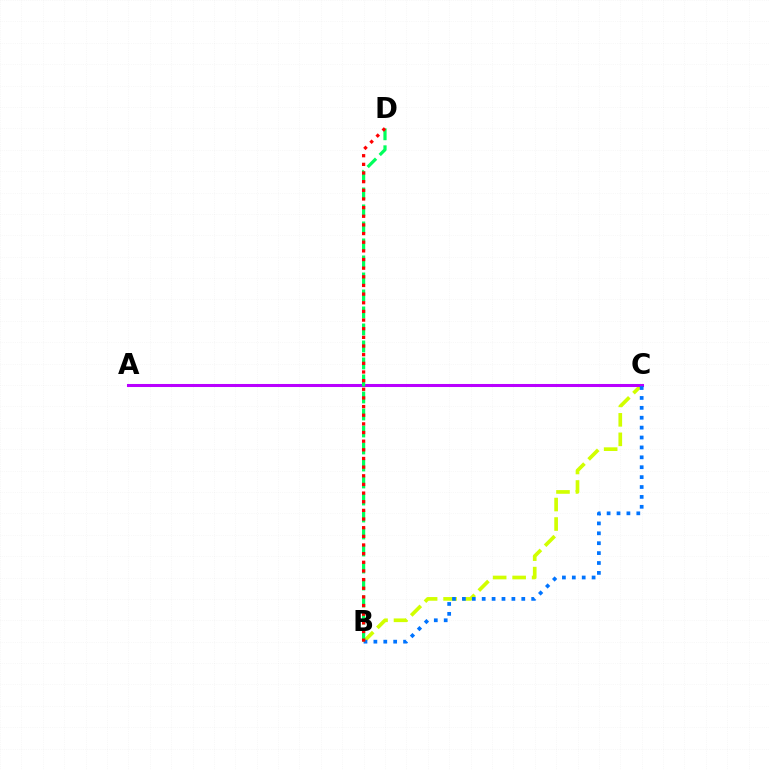{('B', 'C'): [{'color': '#d1ff00', 'line_style': 'dashed', 'thickness': 2.65}, {'color': '#0074ff', 'line_style': 'dotted', 'thickness': 2.69}], ('A', 'C'): [{'color': '#b900ff', 'line_style': 'solid', 'thickness': 2.19}], ('B', 'D'): [{'color': '#00ff5c', 'line_style': 'dashed', 'thickness': 2.31}, {'color': '#ff0000', 'line_style': 'dotted', 'thickness': 2.35}]}